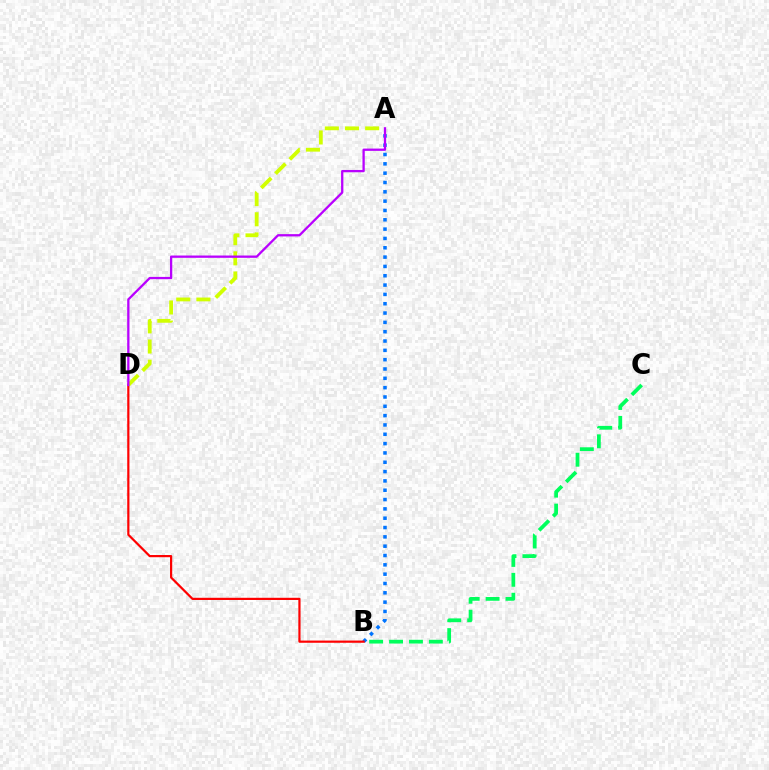{('A', 'B'): [{'color': '#0074ff', 'line_style': 'dotted', 'thickness': 2.53}], ('B', 'D'): [{'color': '#ff0000', 'line_style': 'solid', 'thickness': 1.58}], ('A', 'D'): [{'color': '#d1ff00', 'line_style': 'dashed', 'thickness': 2.74}, {'color': '#b900ff', 'line_style': 'solid', 'thickness': 1.65}], ('B', 'C'): [{'color': '#00ff5c', 'line_style': 'dashed', 'thickness': 2.7}]}